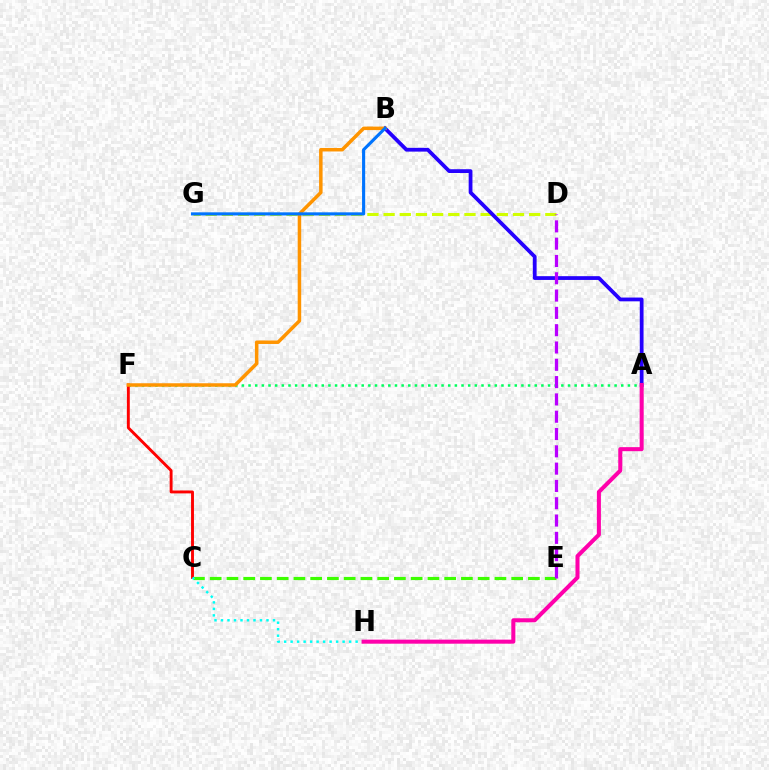{('A', 'F'): [{'color': '#00ff5c', 'line_style': 'dotted', 'thickness': 1.81}], ('D', 'G'): [{'color': '#d1ff00', 'line_style': 'dashed', 'thickness': 2.2}], ('C', 'F'): [{'color': '#ff0000', 'line_style': 'solid', 'thickness': 2.08}], ('A', 'B'): [{'color': '#2500ff', 'line_style': 'solid', 'thickness': 2.72}], ('B', 'F'): [{'color': '#ff9400', 'line_style': 'solid', 'thickness': 2.52}], ('C', 'E'): [{'color': '#3dff00', 'line_style': 'dashed', 'thickness': 2.28}], ('C', 'H'): [{'color': '#00fff6', 'line_style': 'dotted', 'thickness': 1.77}], ('D', 'E'): [{'color': '#b900ff', 'line_style': 'dashed', 'thickness': 2.35}], ('B', 'G'): [{'color': '#0074ff', 'line_style': 'solid', 'thickness': 2.25}], ('A', 'H'): [{'color': '#ff00ac', 'line_style': 'solid', 'thickness': 2.91}]}